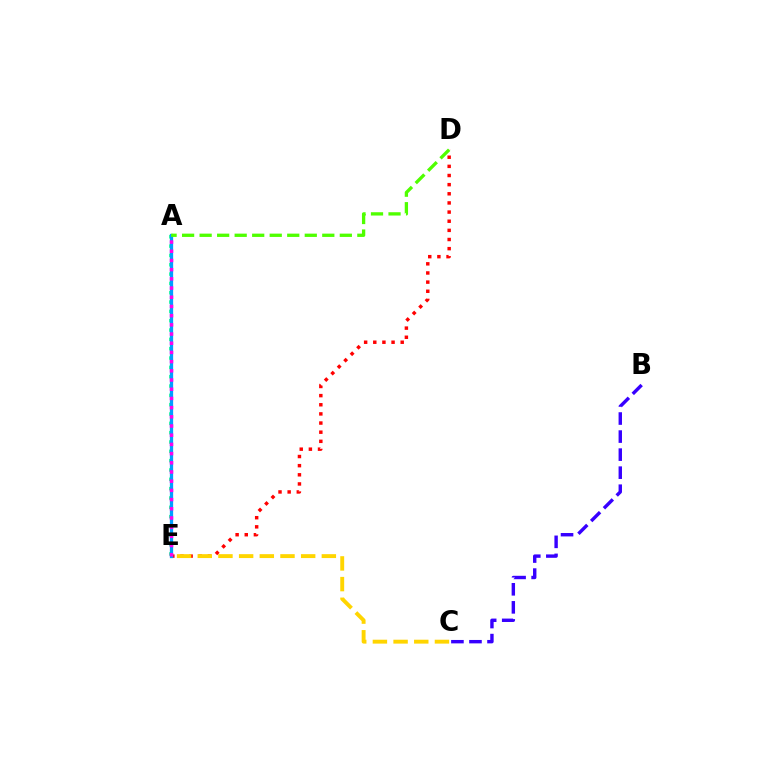{('D', 'E'): [{'color': '#ff0000', 'line_style': 'dotted', 'thickness': 2.48}], ('A', 'E'): [{'color': '#00ff86', 'line_style': 'dotted', 'thickness': 2.53}, {'color': '#009eff', 'line_style': 'solid', 'thickness': 2.36}, {'color': '#ff00ed', 'line_style': 'dotted', 'thickness': 2.5}], ('C', 'E'): [{'color': '#ffd500', 'line_style': 'dashed', 'thickness': 2.81}], ('B', 'C'): [{'color': '#3700ff', 'line_style': 'dashed', 'thickness': 2.45}], ('A', 'D'): [{'color': '#4fff00', 'line_style': 'dashed', 'thickness': 2.38}]}